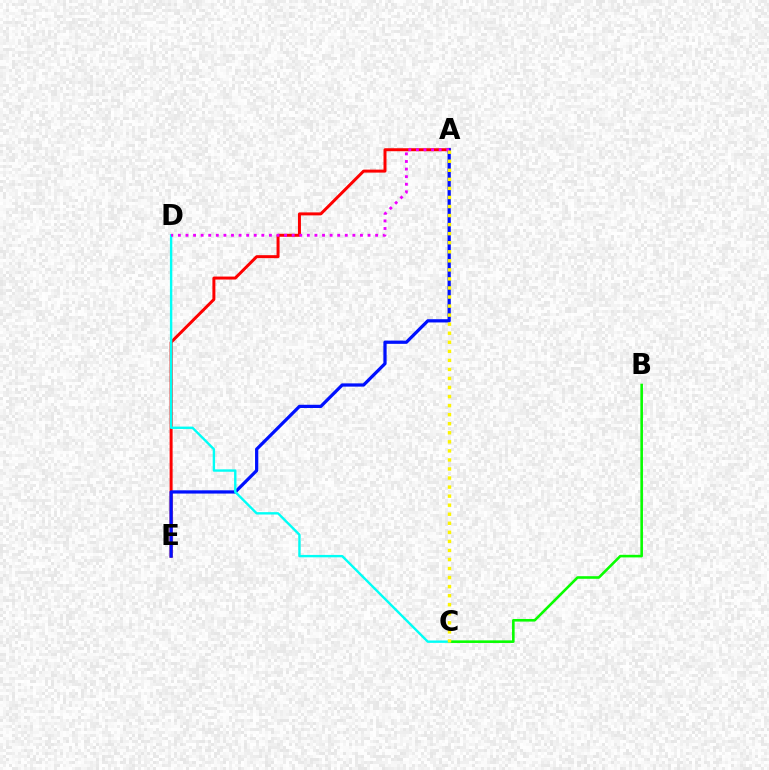{('A', 'E'): [{'color': '#ff0000', 'line_style': 'solid', 'thickness': 2.15}, {'color': '#0010ff', 'line_style': 'solid', 'thickness': 2.33}], ('B', 'C'): [{'color': '#08ff00', 'line_style': 'solid', 'thickness': 1.87}], ('C', 'D'): [{'color': '#00fff6', 'line_style': 'solid', 'thickness': 1.72}], ('A', 'D'): [{'color': '#ee00ff', 'line_style': 'dotted', 'thickness': 2.06}], ('A', 'C'): [{'color': '#fcf500', 'line_style': 'dotted', 'thickness': 2.46}]}